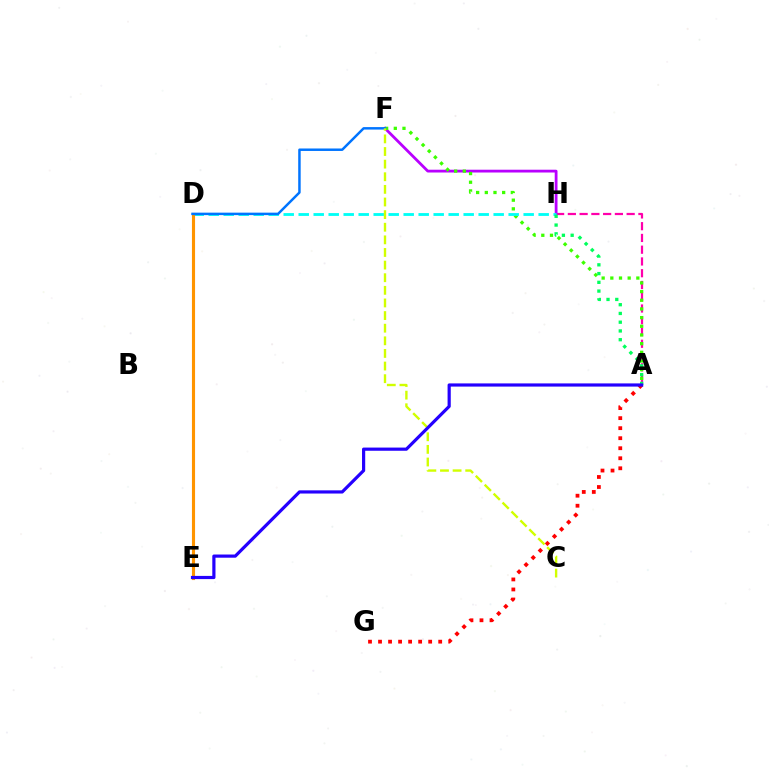{('A', 'H'): [{'color': '#ff00ac', 'line_style': 'dashed', 'thickness': 1.6}, {'color': '#00ff5c', 'line_style': 'dotted', 'thickness': 2.38}], ('F', 'H'): [{'color': '#b900ff', 'line_style': 'solid', 'thickness': 2.01}], ('A', 'F'): [{'color': '#3dff00', 'line_style': 'dotted', 'thickness': 2.36}], ('D', 'H'): [{'color': '#00fff6', 'line_style': 'dashed', 'thickness': 2.04}], ('D', 'E'): [{'color': '#ff9400', 'line_style': 'solid', 'thickness': 2.25}], ('A', 'G'): [{'color': '#ff0000', 'line_style': 'dotted', 'thickness': 2.72}], ('D', 'F'): [{'color': '#0074ff', 'line_style': 'solid', 'thickness': 1.78}], ('C', 'F'): [{'color': '#d1ff00', 'line_style': 'dashed', 'thickness': 1.71}], ('A', 'E'): [{'color': '#2500ff', 'line_style': 'solid', 'thickness': 2.29}]}